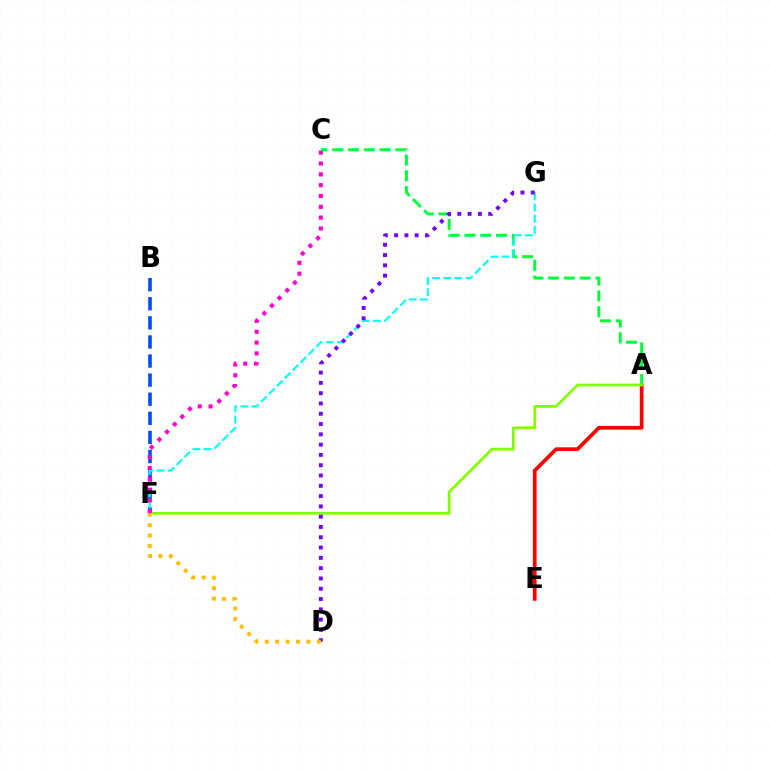{('B', 'F'): [{'color': '#004bff', 'line_style': 'dashed', 'thickness': 2.59}], ('A', 'E'): [{'color': '#ff0000', 'line_style': 'solid', 'thickness': 2.68}], ('A', 'C'): [{'color': '#00ff39', 'line_style': 'dashed', 'thickness': 2.15}], ('F', 'G'): [{'color': '#00fff6', 'line_style': 'dashed', 'thickness': 1.52}], ('A', 'F'): [{'color': '#84ff00', 'line_style': 'solid', 'thickness': 1.98}], ('D', 'G'): [{'color': '#7200ff', 'line_style': 'dotted', 'thickness': 2.8}], ('C', 'F'): [{'color': '#ff00cf', 'line_style': 'dotted', 'thickness': 2.94}], ('D', 'F'): [{'color': '#ffbd00', 'line_style': 'dotted', 'thickness': 2.83}]}